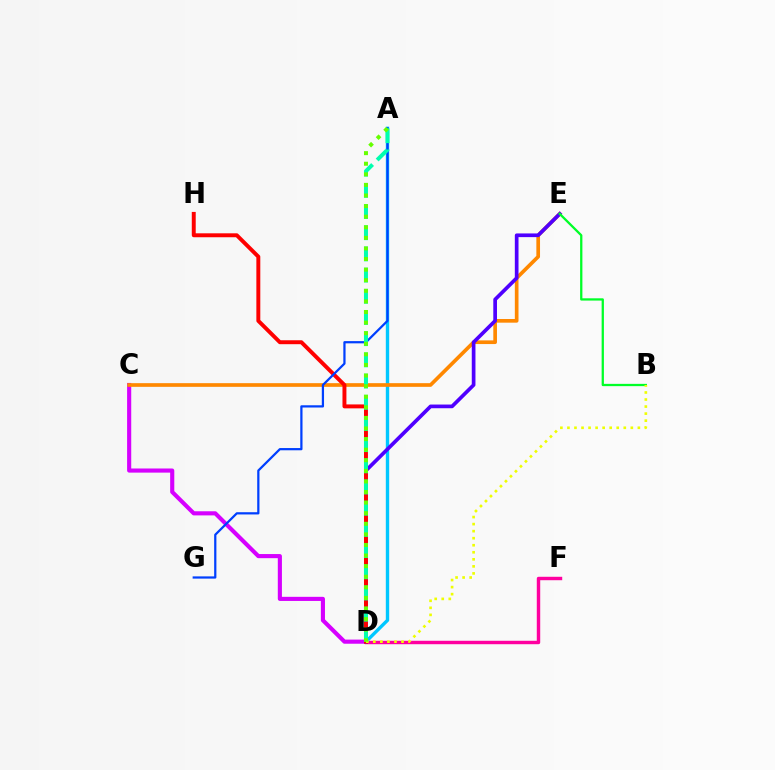{('C', 'D'): [{'color': '#d600ff', 'line_style': 'solid', 'thickness': 2.97}], ('D', 'F'): [{'color': '#ff00a0', 'line_style': 'solid', 'thickness': 2.47}], ('A', 'D'): [{'color': '#00c7ff', 'line_style': 'solid', 'thickness': 2.43}, {'color': '#00ffaf', 'line_style': 'dashed', 'thickness': 2.88}, {'color': '#66ff00', 'line_style': 'dotted', 'thickness': 2.88}], ('C', 'E'): [{'color': '#ff8800', 'line_style': 'solid', 'thickness': 2.64}], ('D', 'E'): [{'color': '#4f00ff', 'line_style': 'solid', 'thickness': 2.66}], ('B', 'E'): [{'color': '#00ff27', 'line_style': 'solid', 'thickness': 1.64}], ('D', 'H'): [{'color': '#ff0000', 'line_style': 'solid', 'thickness': 2.83}], ('A', 'G'): [{'color': '#003fff', 'line_style': 'solid', 'thickness': 1.61}], ('B', 'D'): [{'color': '#eeff00', 'line_style': 'dotted', 'thickness': 1.91}]}